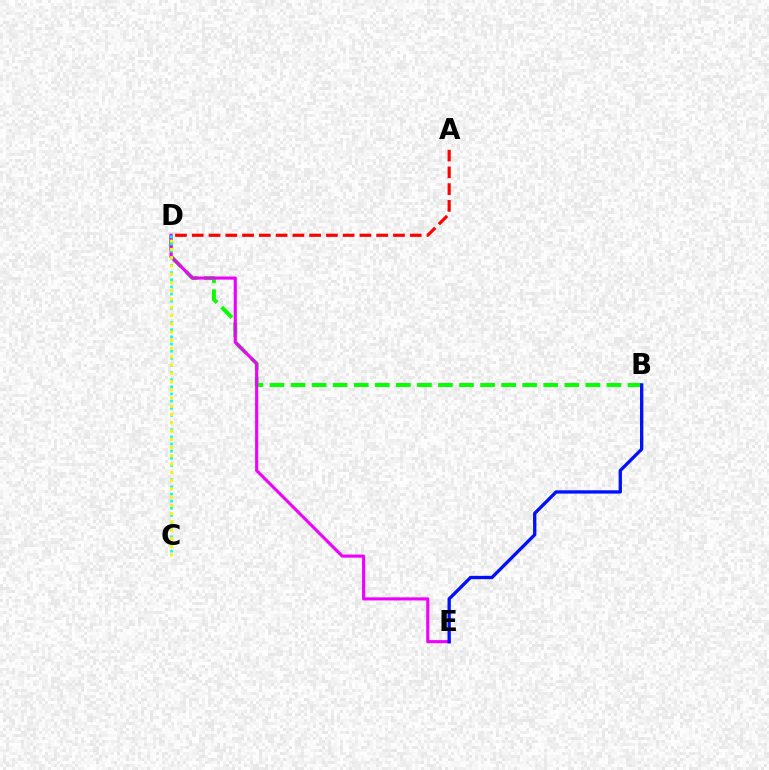{('B', 'D'): [{'color': '#08ff00', 'line_style': 'dashed', 'thickness': 2.86}], ('D', 'E'): [{'color': '#ee00ff', 'line_style': 'solid', 'thickness': 2.24}], ('C', 'D'): [{'color': '#00fff6', 'line_style': 'dotted', 'thickness': 1.94}, {'color': '#fcf500', 'line_style': 'dotted', 'thickness': 2.24}], ('B', 'E'): [{'color': '#0010ff', 'line_style': 'solid', 'thickness': 2.39}], ('A', 'D'): [{'color': '#ff0000', 'line_style': 'dashed', 'thickness': 2.28}]}